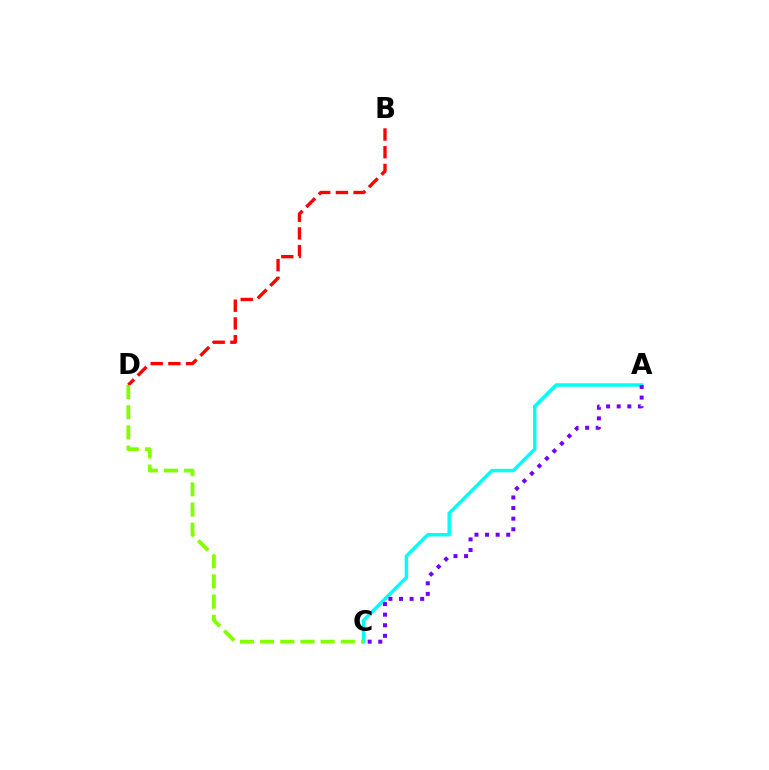{('A', 'C'): [{'color': '#00fff6', 'line_style': 'solid', 'thickness': 2.49}, {'color': '#7200ff', 'line_style': 'dotted', 'thickness': 2.88}], ('B', 'D'): [{'color': '#ff0000', 'line_style': 'dashed', 'thickness': 2.41}], ('C', 'D'): [{'color': '#84ff00', 'line_style': 'dashed', 'thickness': 2.74}]}